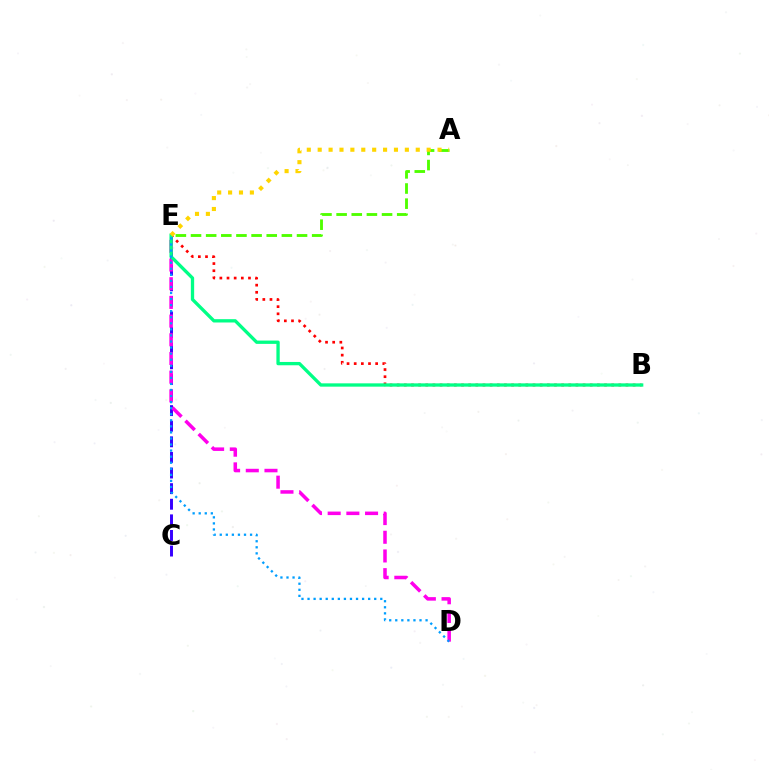{('B', 'E'): [{'color': '#ff0000', 'line_style': 'dotted', 'thickness': 1.94}, {'color': '#00ff86', 'line_style': 'solid', 'thickness': 2.39}], ('C', 'E'): [{'color': '#3700ff', 'line_style': 'dashed', 'thickness': 2.12}], ('A', 'E'): [{'color': '#4fff00', 'line_style': 'dashed', 'thickness': 2.06}, {'color': '#ffd500', 'line_style': 'dotted', 'thickness': 2.96}], ('D', 'E'): [{'color': '#ff00ed', 'line_style': 'dashed', 'thickness': 2.54}, {'color': '#009eff', 'line_style': 'dotted', 'thickness': 1.65}]}